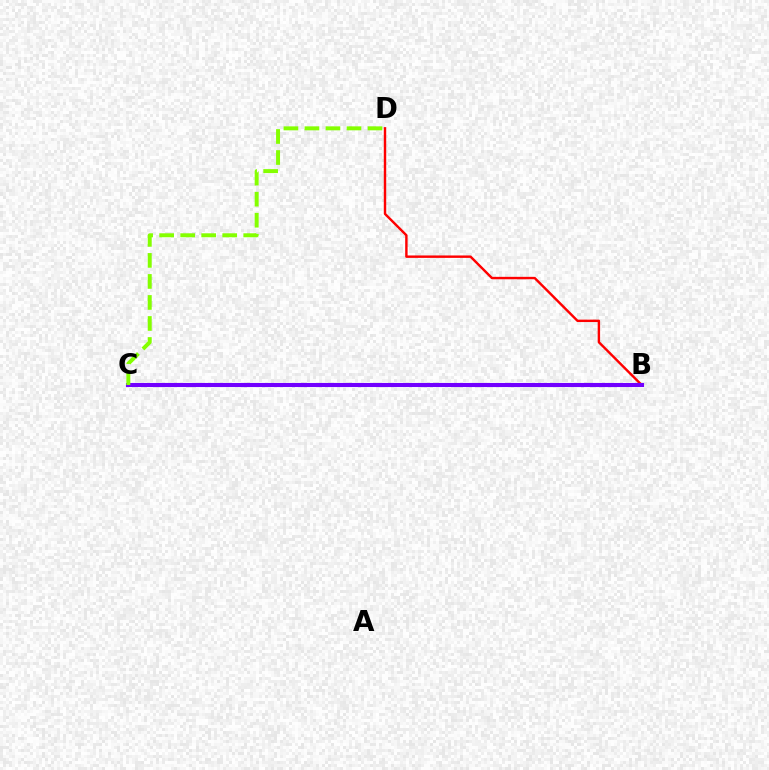{('B', 'D'): [{'color': '#ff0000', 'line_style': 'solid', 'thickness': 1.74}], ('B', 'C'): [{'color': '#00fff6', 'line_style': 'dashed', 'thickness': 2.1}, {'color': '#7200ff', 'line_style': 'solid', 'thickness': 2.94}], ('C', 'D'): [{'color': '#84ff00', 'line_style': 'dashed', 'thickness': 2.86}]}